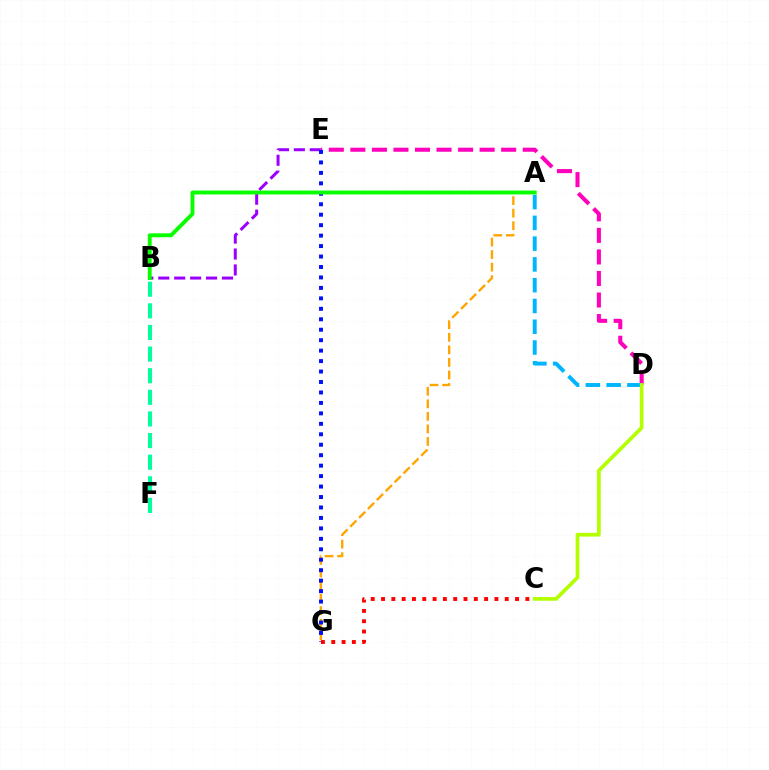{('A', 'G'): [{'color': '#ffa500', 'line_style': 'dashed', 'thickness': 1.71}], ('D', 'E'): [{'color': '#ff00bd', 'line_style': 'dashed', 'thickness': 2.93}], ('B', 'E'): [{'color': '#9b00ff', 'line_style': 'dashed', 'thickness': 2.16}], ('A', 'D'): [{'color': '#00b5ff', 'line_style': 'dashed', 'thickness': 2.82}], ('C', 'D'): [{'color': '#b3ff00', 'line_style': 'solid', 'thickness': 2.67}], ('E', 'G'): [{'color': '#0010ff', 'line_style': 'dotted', 'thickness': 2.84}], ('C', 'G'): [{'color': '#ff0000', 'line_style': 'dotted', 'thickness': 2.8}], ('A', 'B'): [{'color': '#08ff00', 'line_style': 'solid', 'thickness': 2.8}], ('B', 'F'): [{'color': '#00ff9d', 'line_style': 'dashed', 'thickness': 2.94}]}